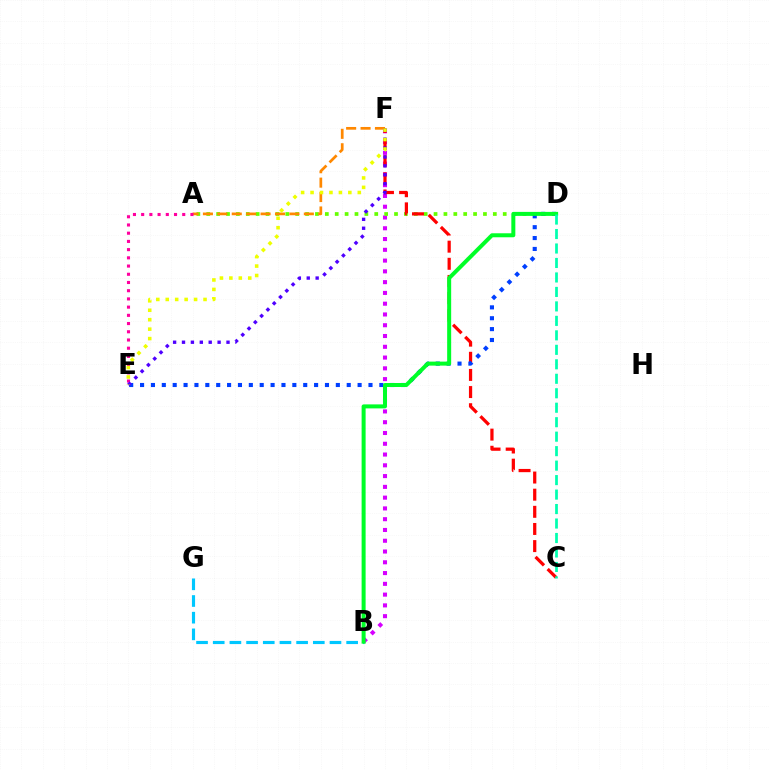{('B', 'F'): [{'color': '#d600ff', 'line_style': 'dotted', 'thickness': 2.93}], ('B', 'G'): [{'color': '#00c7ff', 'line_style': 'dashed', 'thickness': 2.27}], ('A', 'D'): [{'color': '#66ff00', 'line_style': 'dotted', 'thickness': 2.69}], ('A', 'F'): [{'color': '#ff8800', 'line_style': 'dashed', 'thickness': 1.96}], ('C', 'F'): [{'color': '#ff0000', 'line_style': 'dashed', 'thickness': 2.33}], ('A', 'E'): [{'color': '#ff00a0', 'line_style': 'dotted', 'thickness': 2.23}], ('D', 'E'): [{'color': '#003fff', 'line_style': 'dotted', 'thickness': 2.96}], ('E', 'F'): [{'color': '#4f00ff', 'line_style': 'dotted', 'thickness': 2.42}, {'color': '#eeff00', 'line_style': 'dotted', 'thickness': 2.57}], ('B', 'D'): [{'color': '#00ff27', 'line_style': 'solid', 'thickness': 2.88}], ('C', 'D'): [{'color': '#00ffaf', 'line_style': 'dashed', 'thickness': 1.97}]}